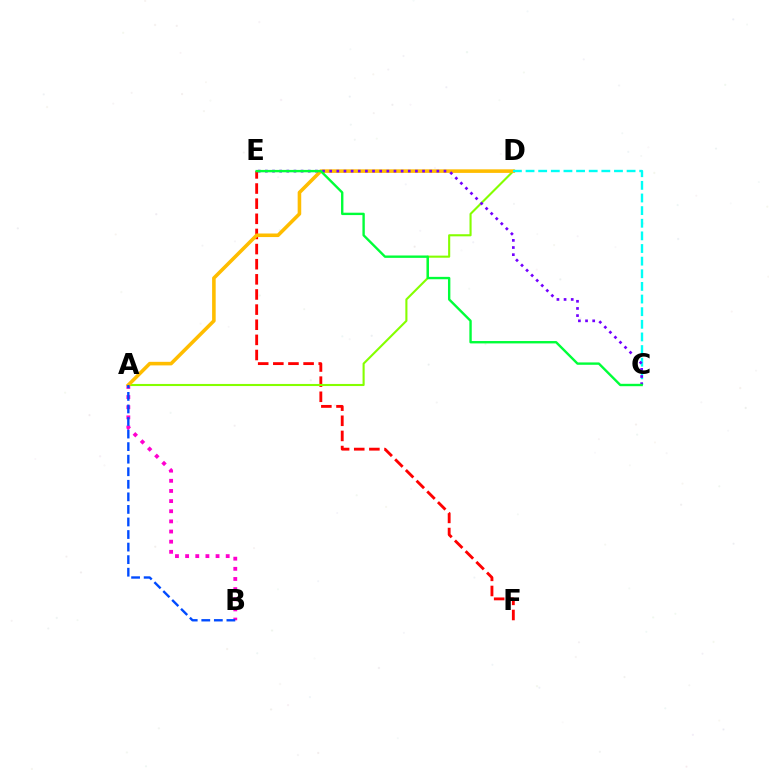{('E', 'F'): [{'color': '#ff0000', 'line_style': 'dashed', 'thickness': 2.06}], ('A', 'B'): [{'color': '#ff00cf', 'line_style': 'dotted', 'thickness': 2.76}, {'color': '#004bff', 'line_style': 'dashed', 'thickness': 1.71}], ('A', 'D'): [{'color': '#84ff00', 'line_style': 'solid', 'thickness': 1.51}, {'color': '#ffbd00', 'line_style': 'solid', 'thickness': 2.57}], ('C', 'D'): [{'color': '#00fff6', 'line_style': 'dashed', 'thickness': 1.72}], ('C', 'E'): [{'color': '#7200ff', 'line_style': 'dotted', 'thickness': 1.94}, {'color': '#00ff39', 'line_style': 'solid', 'thickness': 1.72}]}